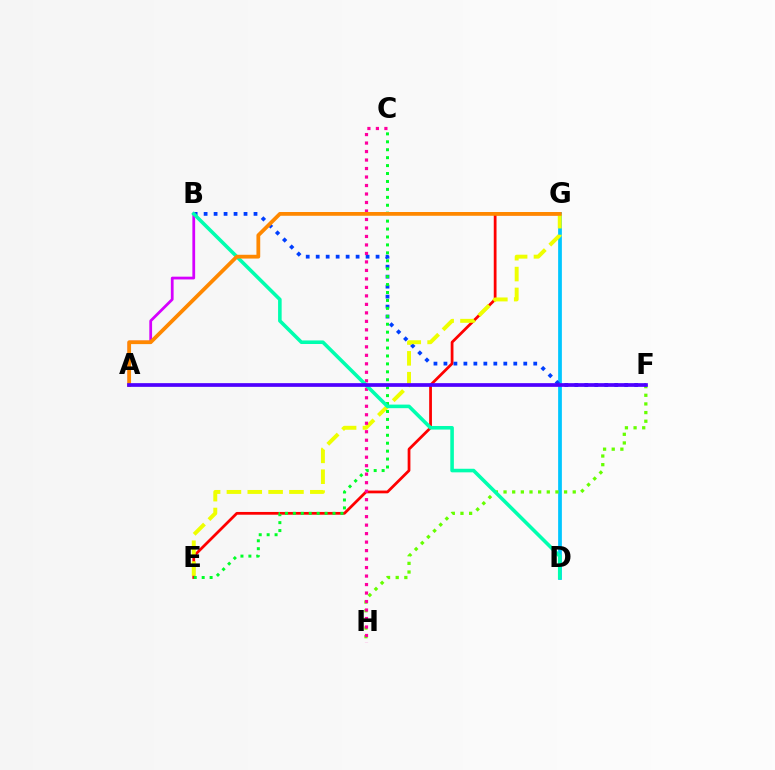{('D', 'G'): [{'color': '#00c7ff', 'line_style': 'solid', 'thickness': 2.7}], ('E', 'G'): [{'color': '#ff0000', 'line_style': 'solid', 'thickness': 1.99}, {'color': '#eeff00', 'line_style': 'dashed', 'thickness': 2.83}], ('F', 'H'): [{'color': '#66ff00', 'line_style': 'dotted', 'thickness': 2.35}], ('B', 'F'): [{'color': '#003fff', 'line_style': 'dotted', 'thickness': 2.71}], ('C', 'H'): [{'color': '#ff00a0', 'line_style': 'dotted', 'thickness': 2.31}], ('A', 'B'): [{'color': '#d600ff', 'line_style': 'solid', 'thickness': 1.99}], ('C', 'E'): [{'color': '#00ff27', 'line_style': 'dotted', 'thickness': 2.16}], ('B', 'D'): [{'color': '#00ffaf', 'line_style': 'solid', 'thickness': 2.57}], ('A', 'G'): [{'color': '#ff8800', 'line_style': 'solid', 'thickness': 2.72}], ('A', 'F'): [{'color': '#4f00ff', 'line_style': 'solid', 'thickness': 2.66}]}